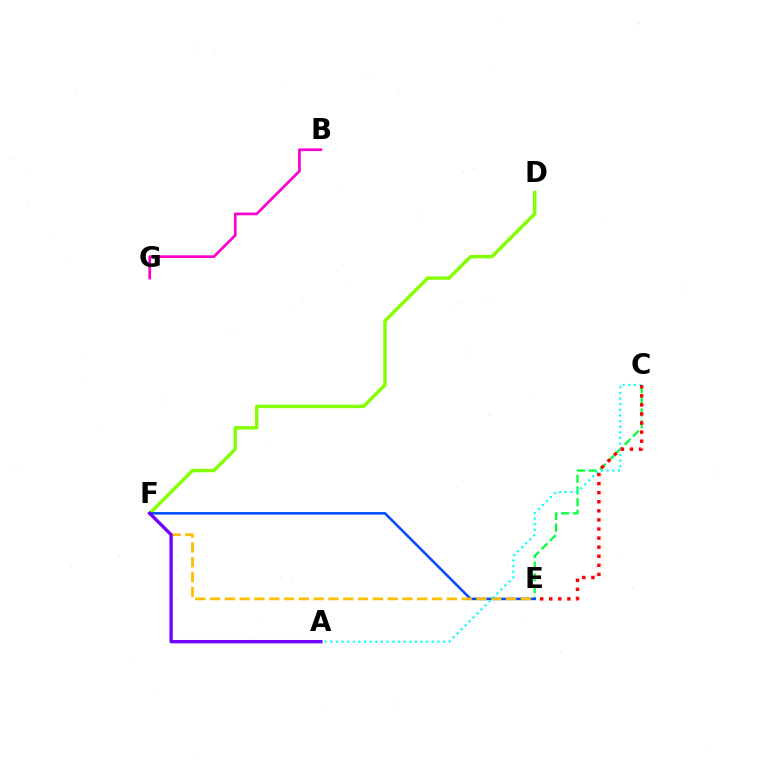{('D', 'F'): [{'color': '#84ff00', 'line_style': 'solid', 'thickness': 2.46}], ('C', 'E'): [{'color': '#00ff39', 'line_style': 'dashed', 'thickness': 1.59}, {'color': '#ff0000', 'line_style': 'dotted', 'thickness': 2.47}], ('E', 'F'): [{'color': '#004bff', 'line_style': 'solid', 'thickness': 1.82}, {'color': '#ffbd00', 'line_style': 'dashed', 'thickness': 2.01}], ('B', 'G'): [{'color': '#ff00cf', 'line_style': 'solid', 'thickness': 1.94}], ('A', 'F'): [{'color': '#7200ff', 'line_style': 'solid', 'thickness': 2.41}], ('A', 'C'): [{'color': '#00fff6', 'line_style': 'dotted', 'thickness': 1.53}]}